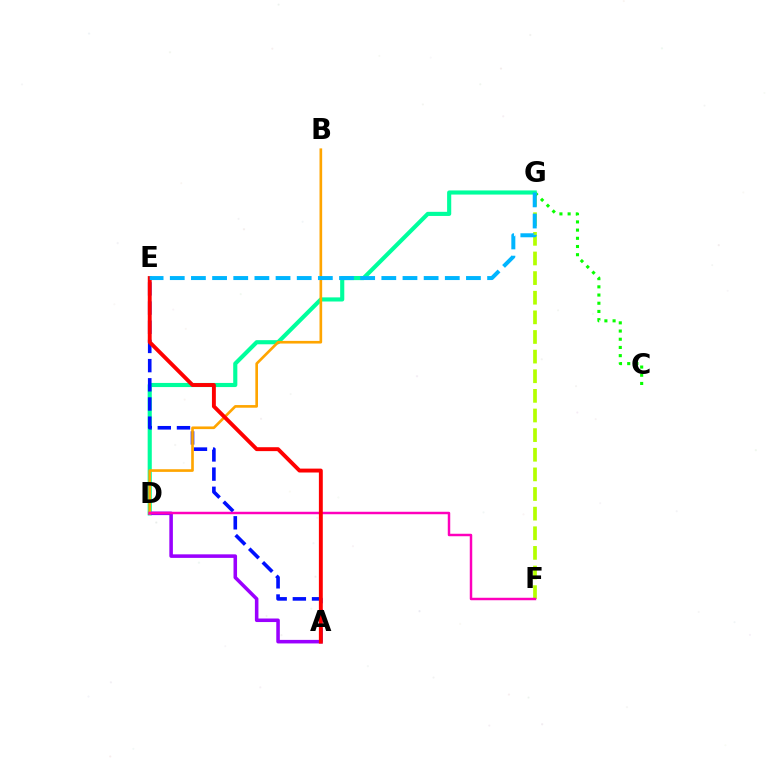{('F', 'G'): [{'color': '#b3ff00', 'line_style': 'dashed', 'thickness': 2.67}], ('C', 'G'): [{'color': '#08ff00', 'line_style': 'dotted', 'thickness': 2.23}], ('D', 'G'): [{'color': '#00ff9d', 'line_style': 'solid', 'thickness': 2.97}], ('A', 'E'): [{'color': '#0010ff', 'line_style': 'dashed', 'thickness': 2.61}, {'color': '#ff0000', 'line_style': 'solid', 'thickness': 2.81}], ('A', 'D'): [{'color': '#9b00ff', 'line_style': 'solid', 'thickness': 2.56}], ('B', 'D'): [{'color': '#ffa500', 'line_style': 'solid', 'thickness': 1.91}], ('D', 'F'): [{'color': '#ff00bd', 'line_style': 'solid', 'thickness': 1.78}], ('E', 'G'): [{'color': '#00b5ff', 'line_style': 'dashed', 'thickness': 2.87}]}